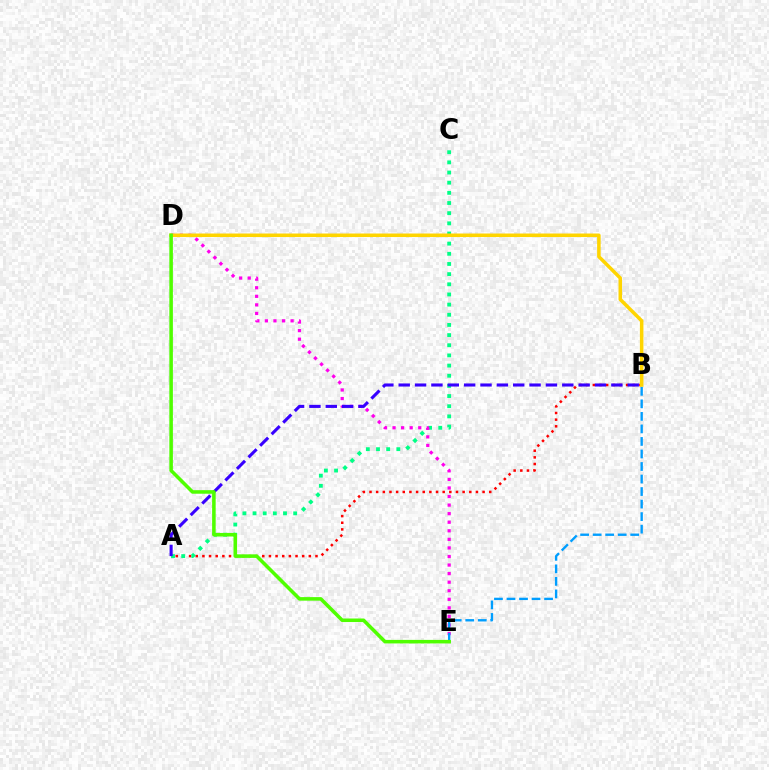{('A', 'B'): [{'color': '#ff0000', 'line_style': 'dotted', 'thickness': 1.81}, {'color': '#3700ff', 'line_style': 'dashed', 'thickness': 2.22}], ('A', 'C'): [{'color': '#00ff86', 'line_style': 'dotted', 'thickness': 2.76}], ('D', 'E'): [{'color': '#ff00ed', 'line_style': 'dotted', 'thickness': 2.33}, {'color': '#4fff00', 'line_style': 'solid', 'thickness': 2.56}], ('B', 'D'): [{'color': '#ffd500', 'line_style': 'solid', 'thickness': 2.54}], ('B', 'E'): [{'color': '#009eff', 'line_style': 'dashed', 'thickness': 1.7}]}